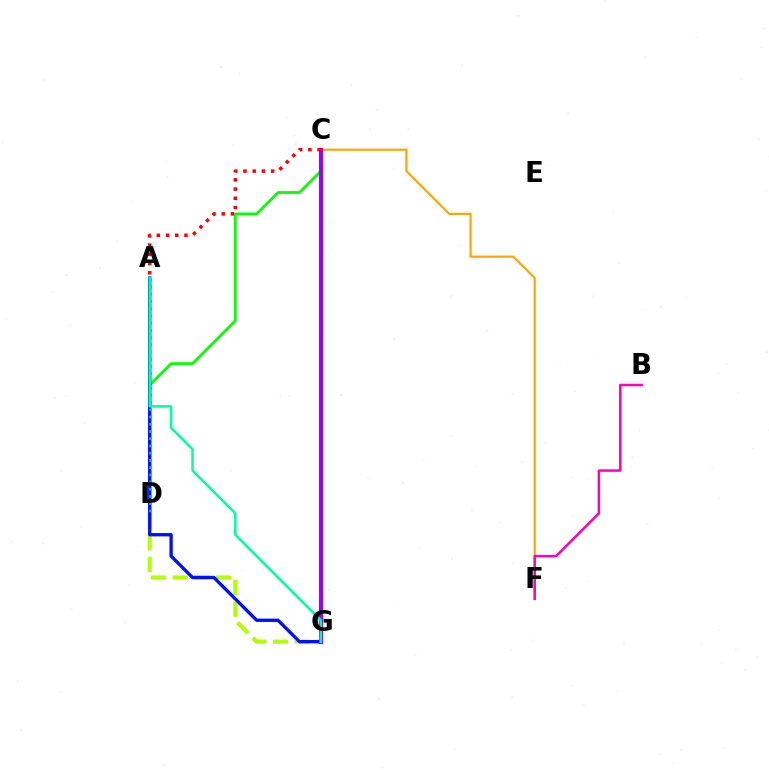{('D', 'G'): [{'color': '#b3ff00', 'line_style': 'dashed', 'thickness': 2.95}], ('C', 'F'): [{'color': '#ffa500', 'line_style': 'solid', 'thickness': 1.55}], ('C', 'D'): [{'color': '#08ff00', 'line_style': 'solid', 'thickness': 1.99}], ('A', 'G'): [{'color': '#0010ff', 'line_style': 'solid', 'thickness': 2.4}, {'color': '#00ff9d', 'line_style': 'solid', 'thickness': 1.8}], ('B', 'F'): [{'color': '#ff00bd', 'line_style': 'solid', 'thickness': 1.81}], ('A', 'D'): [{'color': '#00b5ff', 'line_style': 'dotted', 'thickness': 1.96}], ('C', 'G'): [{'color': '#9b00ff', 'line_style': 'solid', 'thickness': 2.95}], ('A', 'C'): [{'color': '#ff0000', 'line_style': 'dotted', 'thickness': 2.51}]}